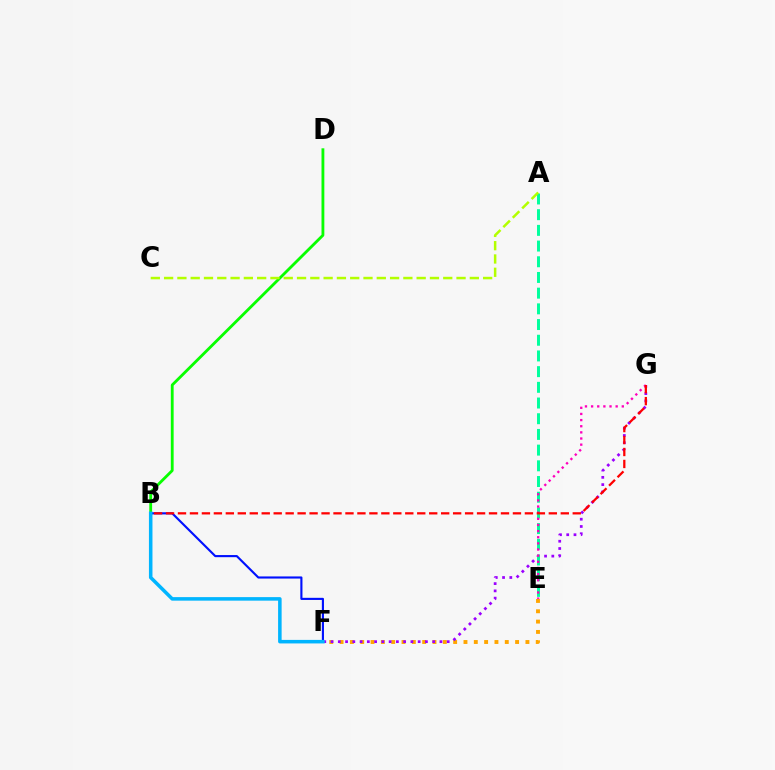{('B', 'D'): [{'color': '#08ff00', 'line_style': 'solid', 'thickness': 2.04}], ('E', 'F'): [{'color': '#ffa500', 'line_style': 'dotted', 'thickness': 2.81}], ('F', 'G'): [{'color': '#9b00ff', 'line_style': 'dotted', 'thickness': 1.97}], ('B', 'F'): [{'color': '#0010ff', 'line_style': 'solid', 'thickness': 1.53}, {'color': '#00b5ff', 'line_style': 'solid', 'thickness': 2.54}], ('A', 'E'): [{'color': '#00ff9d', 'line_style': 'dashed', 'thickness': 2.13}], ('E', 'G'): [{'color': '#ff00bd', 'line_style': 'dotted', 'thickness': 1.67}], ('B', 'G'): [{'color': '#ff0000', 'line_style': 'dashed', 'thickness': 1.63}], ('A', 'C'): [{'color': '#b3ff00', 'line_style': 'dashed', 'thickness': 1.81}]}